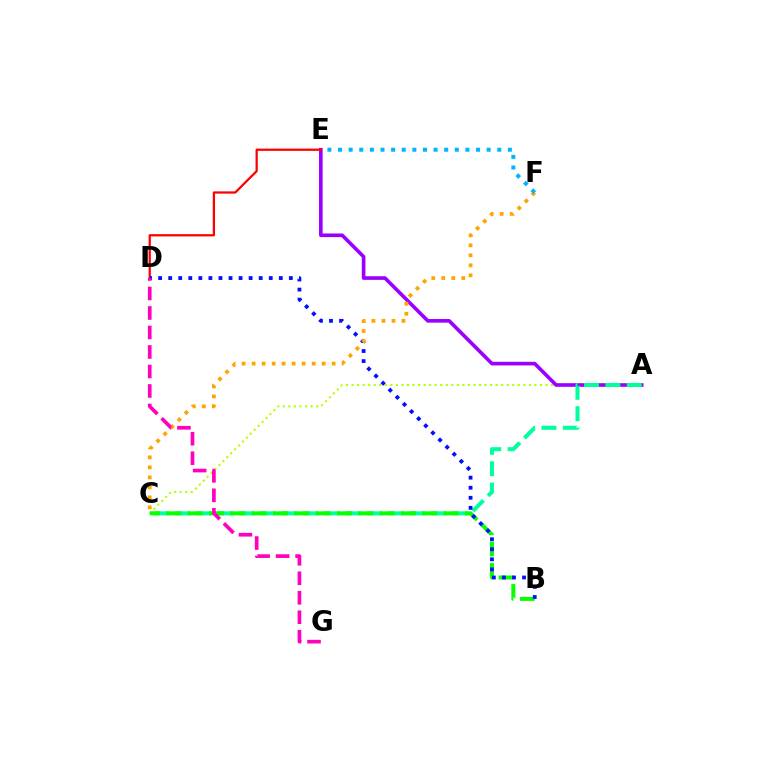{('A', 'C'): [{'color': '#b3ff00', 'line_style': 'dotted', 'thickness': 1.51}, {'color': '#00ff9d', 'line_style': 'dashed', 'thickness': 2.9}], ('A', 'E'): [{'color': '#9b00ff', 'line_style': 'solid', 'thickness': 2.61}], ('D', 'E'): [{'color': '#ff0000', 'line_style': 'solid', 'thickness': 1.63}], ('B', 'C'): [{'color': '#08ff00', 'line_style': 'dashed', 'thickness': 2.9}], ('B', 'D'): [{'color': '#0010ff', 'line_style': 'dotted', 'thickness': 2.73}], ('C', 'F'): [{'color': '#ffa500', 'line_style': 'dotted', 'thickness': 2.72}], ('E', 'F'): [{'color': '#00b5ff', 'line_style': 'dotted', 'thickness': 2.88}], ('D', 'G'): [{'color': '#ff00bd', 'line_style': 'dashed', 'thickness': 2.65}]}